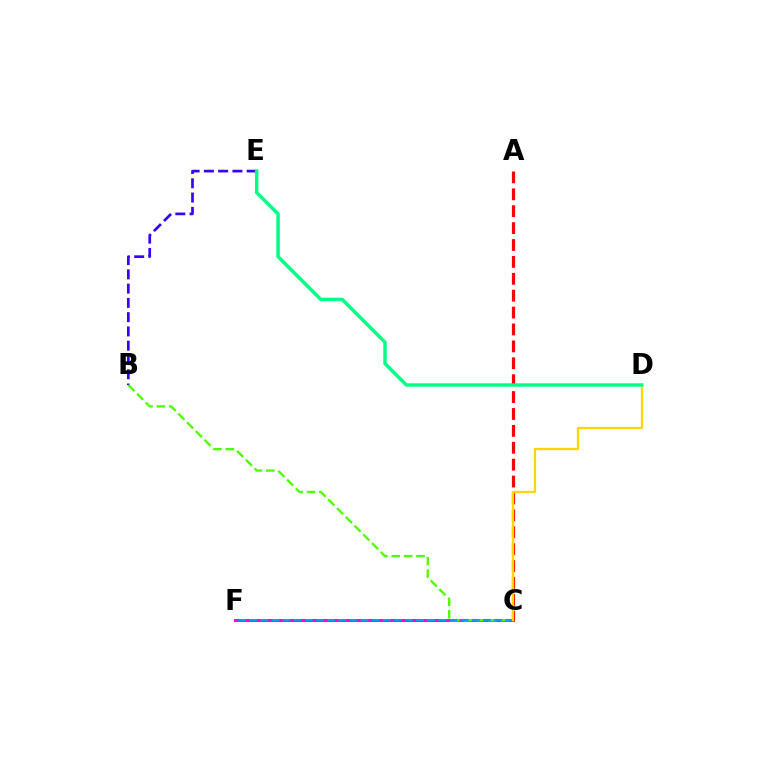{('B', 'E'): [{'color': '#3700ff', 'line_style': 'dashed', 'thickness': 1.94}], ('C', 'F'): [{'color': '#ff00ed', 'line_style': 'solid', 'thickness': 2.14}, {'color': '#009eff', 'line_style': 'dashed', 'thickness': 1.51}], ('A', 'C'): [{'color': '#ff0000', 'line_style': 'dashed', 'thickness': 2.3}], ('B', 'C'): [{'color': '#4fff00', 'line_style': 'dashed', 'thickness': 1.68}], ('C', 'D'): [{'color': '#ffd500', 'line_style': 'solid', 'thickness': 1.64}], ('D', 'E'): [{'color': '#00ff86', 'line_style': 'solid', 'thickness': 2.49}]}